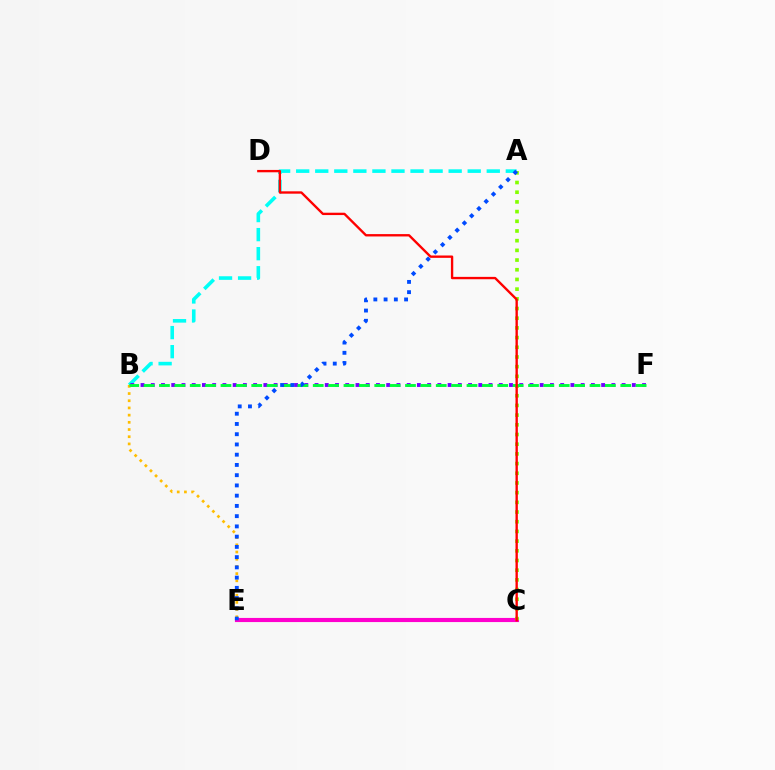{('A', 'B'): [{'color': '#00fff6', 'line_style': 'dashed', 'thickness': 2.59}], ('C', 'E'): [{'color': '#ff00cf', 'line_style': 'solid', 'thickness': 2.98}], ('B', 'F'): [{'color': '#7200ff', 'line_style': 'dotted', 'thickness': 2.78}, {'color': '#00ff39', 'line_style': 'dashed', 'thickness': 2.09}], ('A', 'C'): [{'color': '#84ff00', 'line_style': 'dotted', 'thickness': 2.63}], ('B', 'E'): [{'color': '#ffbd00', 'line_style': 'dotted', 'thickness': 1.95}], ('A', 'E'): [{'color': '#004bff', 'line_style': 'dotted', 'thickness': 2.78}], ('C', 'D'): [{'color': '#ff0000', 'line_style': 'solid', 'thickness': 1.7}]}